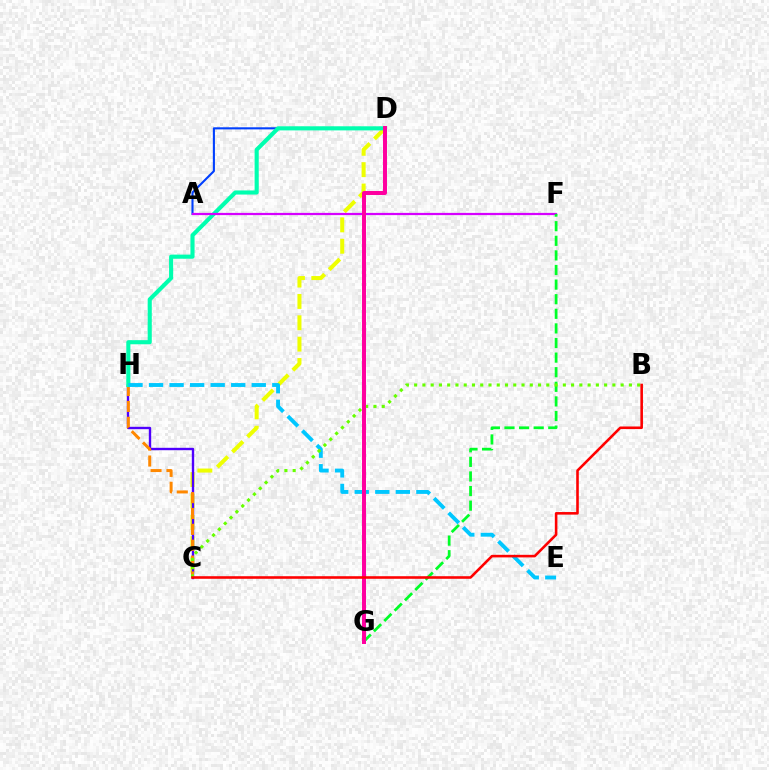{('C', 'D'): [{'color': '#eeff00', 'line_style': 'dashed', 'thickness': 2.9}], ('A', 'D'): [{'color': '#003fff', 'line_style': 'solid', 'thickness': 1.51}], ('C', 'H'): [{'color': '#4f00ff', 'line_style': 'solid', 'thickness': 1.71}, {'color': '#ff8800', 'line_style': 'dashed', 'thickness': 2.16}], ('D', 'H'): [{'color': '#00ffaf', 'line_style': 'solid', 'thickness': 2.96}], ('A', 'F'): [{'color': '#d600ff', 'line_style': 'solid', 'thickness': 1.6}], ('F', 'G'): [{'color': '#00ff27', 'line_style': 'dashed', 'thickness': 1.98}], ('E', 'H'): [{'color': '#00c7ff', 'line_style': 'dashed', 'thickness': 2.79}], ('B', 'C'): [{'color': '#66ff00', 'line_style': 'dotted', 'thickness': 2.24}, {'color': '#ff0000', 'line_style': 'solid', 'thickness': 1.86}], ('D', 'G'): [{'color': '#ff00a0', 'line_style': 'solid', 'thickness': 2.86}]}